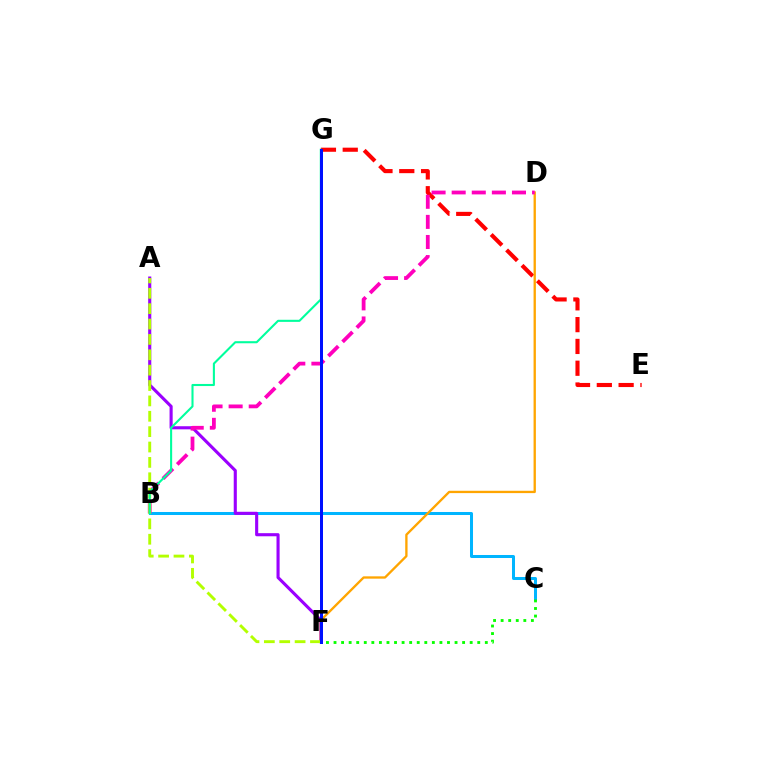{('E', 'G'): [{'color': '#ff0000', 'line_style': 'dashed', 'thickness': 2.96}], ('B', 'C'): [{'color': '#00b5ff', 'line_style': 'solid', 'thickness': 2.17}], ('A', 'F'): [{'color': '#9b00ff', 'line_style': 'solid', 'thickness': 2.24}, {'color': '#b3ff00', 'line_style': 'dashed', 'thickness': 2.09}], ('D', 'F'): [{'color': '#ffa500', 'line_style': 'solid', 'thickness': 1.68}], ('C', 'F'): [{'color': '#08ff00', 'line_style': 'dotted', 'thickness': 2.06}], ('B', 'D'): [{'color': '#ff00bd', 'line_style': 'dashed', 'thickness': 2.73}], ('B', 'G'): [{'color': '#00ff9d', 'line_style': 'solid', 'thickness': 1.51}], ('F', 'G'): [{'color': '#0010ff', 'line_style': 'solid', 'thickness': 2.16}]}